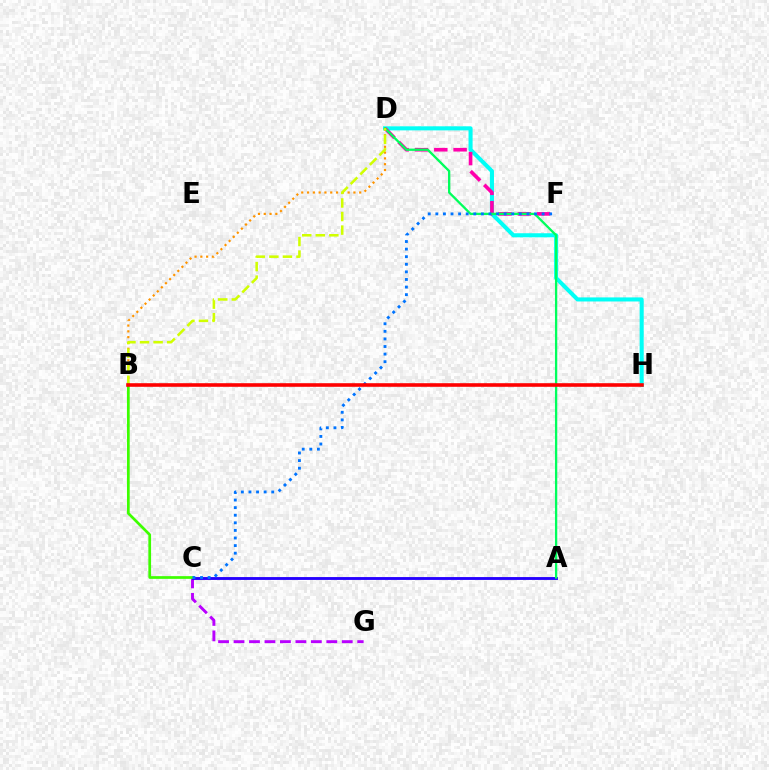{('C', 'G'): [{'color': '#b900ff', 'line_style': 'dashed', 'thickness': 2.1}], ('D', 'H'): [{'color': '#00fff6', 'line_style': 'solid', 'thickness': 2.93}], ('A', 'C'): [{'color': '#2500ff', 'line_style': 'solid', 'thickness': 2.06}], ('D', 'F'): [{'color': '#ff00ac', 'line_style': 'dashed', 'thickness': 2.62}], ('A', 'D'): [{'color': '#00ff5c', 'line_style': 'solid', 'thickness': 1.65}], ('B', 'D'): [{'color': '#ff9400', 'line_style': 'dotted', 'thickness': 1.57}, {'color': '#d1ff00', 'line_style': 'dashed', 'thickness': 1.84}], ('B', 'C'): [{'color': '#3dff00', 'line_style': 'solid', 'thickness': 1.96}], ('C', 'F'): [{'color': '#0074ff', 'line_style': 'dotted', 'thickness': 2.06}], ('B', 'H'): [{'color': '#ff0000', 'line_style': 'solid', 'thickness': 2.59}]}